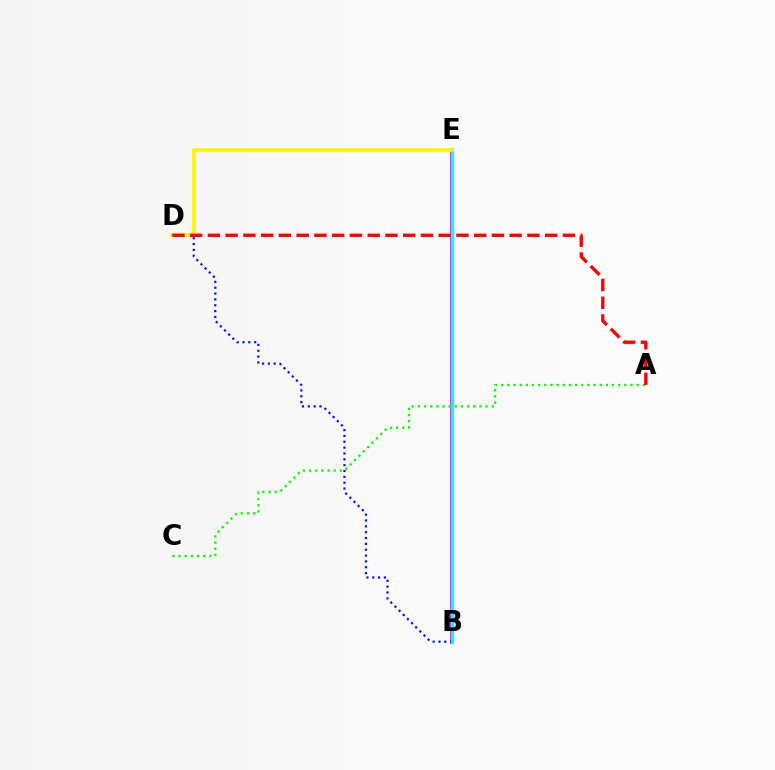{('B', 'E'): [{'color': '#ee00ff', 'line_style': 'solid', 'thickness': 2.76}, {'color': '#00fff6', 'line_style': 'solid', 'thickness': 2.43}], ('B', 'D'): [{'color': '#0010ff', 'line_style': 'dotted', 'thickness': 1.59}], ('A', 'C'): [{'color': '#08ff00', 'line_style': 'dotted', 'thickness': 1.67}], ('D', 'E'): [{'color': '#fcf500', 'line_style': 'solid', 'thickness': 2.64}], ('A', 'D'): [{'color': '#ff0000', 'line_style': 'dashed', 'thickness': 2.41}]}